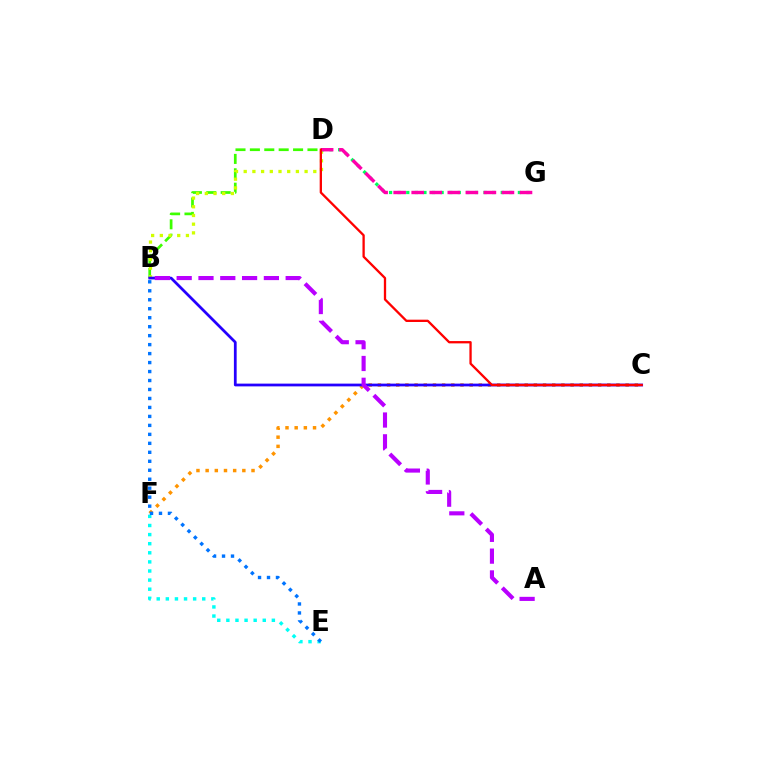{('B', 'D'): [{'color': '#3dff00', 'line_style': 'dashed', 'thickness': 1.96}, {'color': '#d1ff00', 'line_style': 'dotted', 'thickness': 2.36}], ('C', 'F'): [{'color': '#ff9400', 'line_style': 'dotted', 'thickness': 2.49}], ('D', 'G'): [{'color': '#00ff5c', 'line_style': 'dotted', 'thickness': 2.33}, {'color': '#ff00ac', 'line_style': 'dashed', 'thickness': 2.45}], ('B', 'C'): [{'color': '#2500ff', 'line_style': 'solid', 'thickness': 1.98}], ('E', 'F'): [{'color': '#00fff6', 'line_style': 'dotted', 'thickness': 2.47}], ('A', 'B'): [{'color': '#b900ff', 'line_style': 'dashed', 'thickness': 2.96}], ('B', 'E'): [{'color': '#0074ff', 'line_style': 'dotted', 'thickness': 2.44}], ('C', 'D'): [{'color': '#ff0000', 'line_style': 'solid', 'thickness': 1.66}]}